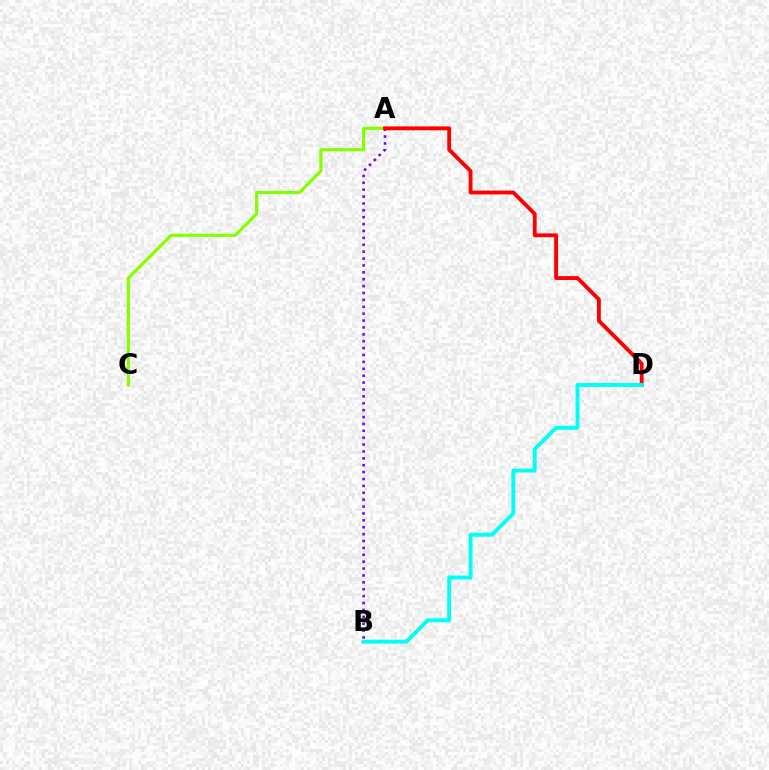{('A', 'B'): [{'color': '#7200ff', 'line_style': 'dotted', 'thickness': 1.87}], ('A', 'C'): [{'color': '#84ff00', 'line_style': 'solid', 'thickness': 2.29}], ('A', 'D'): [{'color': '#ff0000', 'line_style': 'solid', 'thickness': 2.77}], ('B', 'D'): [{'color': '#00fff6', 'line_style': 'solid', 'thickness': 2.82}]}